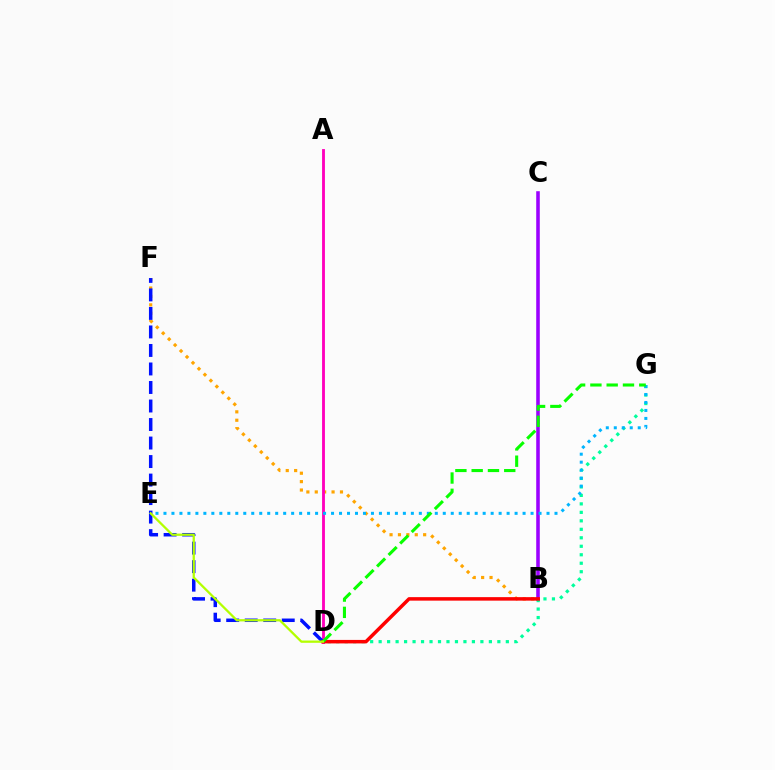{('B', 'C'): [{'color': '#9b00ff', 'line_style': 'solid', 'thickness': 2.56}], ('B', 'F'): [{'color': '#ffa500', 'line_style': 'dotted', 'thickness': 2.28}], ('D', 'G'): [{'color': '#00ff9d', 'line_style': 'dotted', 'thickness': 2.3}, {'color': '#08ff00', 'line_style': 'dashed', 'thickness': 2.21}], ('A', 'D'): [{'color': '#ff00bd', 'line_style': 'solid', 'thickness': 2.05}], ('D', 'F'): [{'color': '#0010ff', 'line_style': 'dashed', 'thickness': 2.52}], ('B', 'D'): [{'color': '#ff0000', 'line_style': 'solid', 'thickness': 2.52}], ('E', 'G'): [{'color': '#00b5ff', 'line_style': 'dotted', 'thickness': 2.17}], ('D', 'E'): [{'color': '#b3ff00', 'line_style': 'solid', 'thickness': 1.64}]}